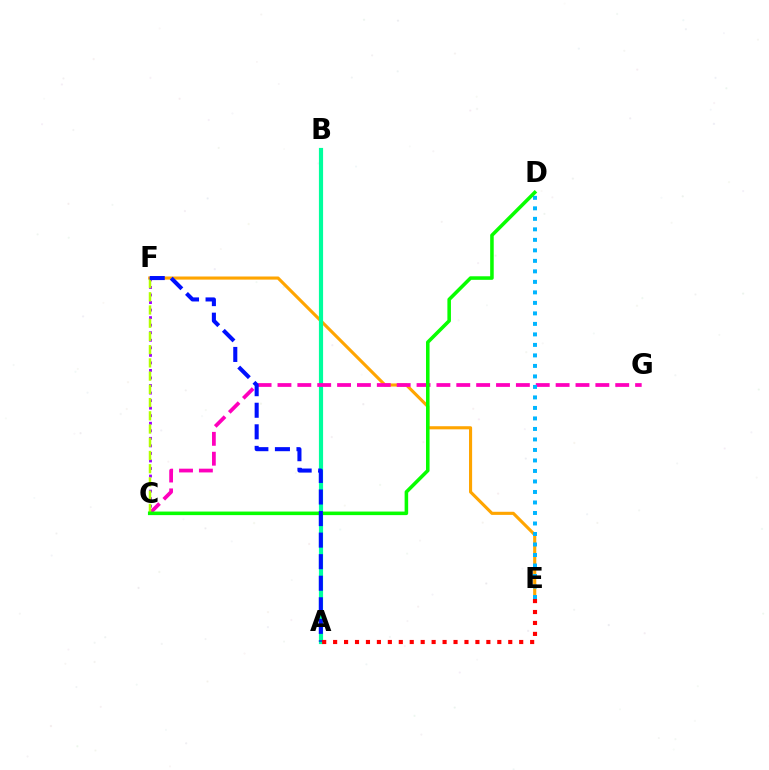{('E', 'F'): [{'color': '#ffa500', 'line_style': 'solid', 'thickness': 2.24}], ('A', 'B'): [{'color': '#00ff9d', 'line_style': 'solid', 'thickness': 3.0}], ('C', 'G'): [{'color': '#ff00bd', 'line_style': 'dashed', 'thickness': 2.7}], ('D', 'E'): [{'color': '#00b5ff', 'line_style': 'dotted', 'thickness': 2.85}], ('C', 'F'): [{'color': '#9b00ff', 'line_style': 'dotted', 'thickness': 2.05}, {'color': '#b3ff00', 'line_style': 'dashed', 'thickness': 1.8}], ('C', 'D'): [{'color': '#08ff00', 'line_style': 'solid', 'thickness': 2.56}], ('A', 'F'): [{'color': '#0010ff', 'line_style': 'dashed', 'thickness': 2.93}], ('A', 'E'): [{'color': '#ff0000', 'line_style': 'dotted', 'thickness': 2.97}]}